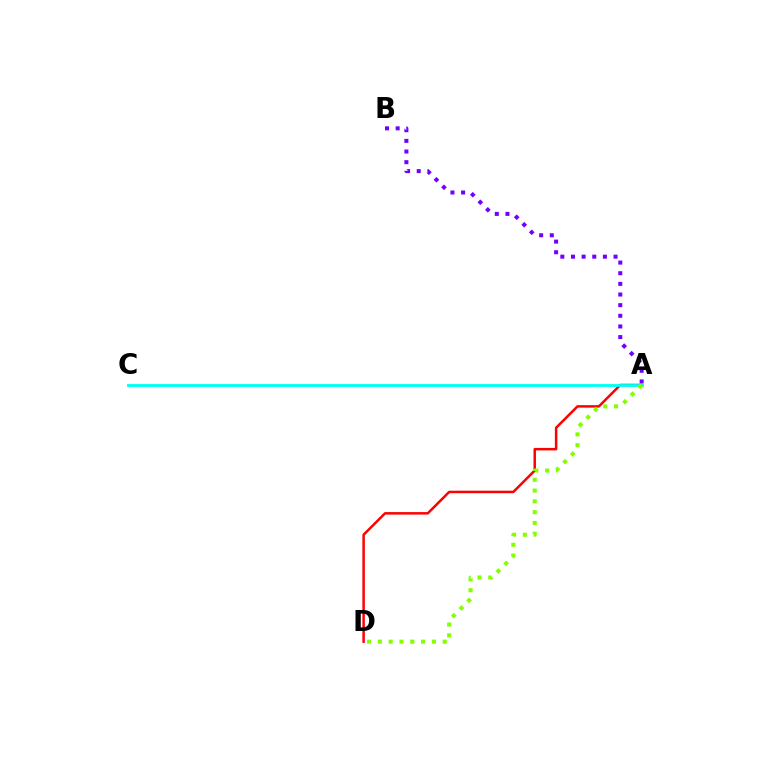{('A', 'D'): [{'color': '#ff0000', 'line_style': 'solid', 'thickness': 1.79}, {'color': '#84ff00', 'line_style': 'dotted', 'thickness': 2.94}], ('A', 'C'): [{'color': '#00fff6', 'line_style': 'solid', 'thickness': 2.05}], ('A', 'B'): [{'color': '#7200ff', 'line_style': 'dotted', 'thickness': 2.89}]}